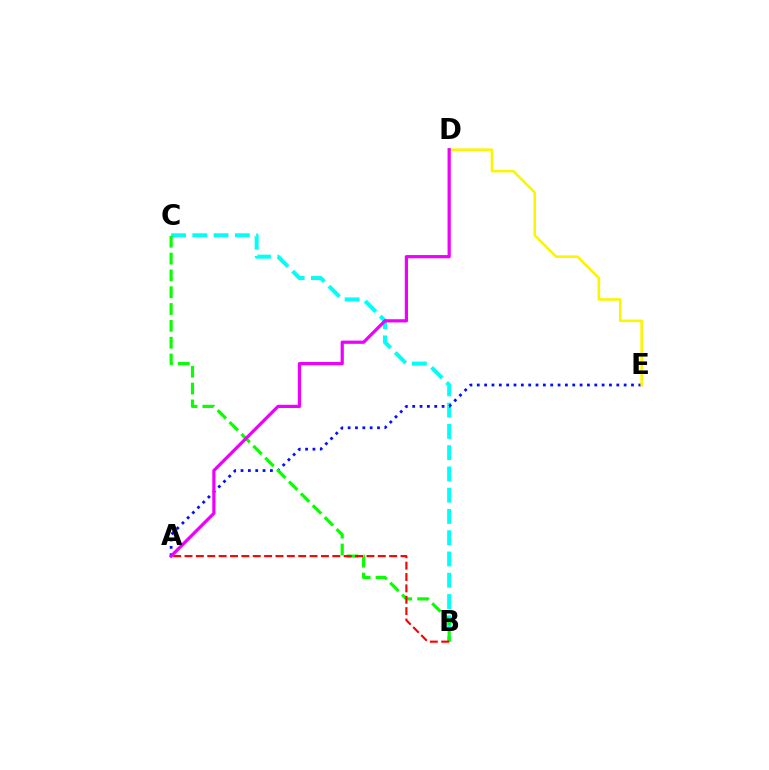{('B', 'C'): [{'color': '#00fff6', 'line_style': 'dashed', 'thickness': 2.89}, {'color': '#08ff00', 'line_style': 'dashed', 'thickness': 2.28}], ('A', 'E'): [{'color': '#0010ff', 'line_style': 'dotted', 'thickness': 2.0}], ('A', 'B'): [{'color': '#ff0000', 'line_style': 'dashed', 'thickness': 1.54}], ('D', 'E'): [{'color': '#fcf500', 'line_style': 'solid', 'thickness': 1.86}], ('A', 'D'): [{'color': '#ee00ff', 'line_style': 'solid', 'thickness': 2.31}]}